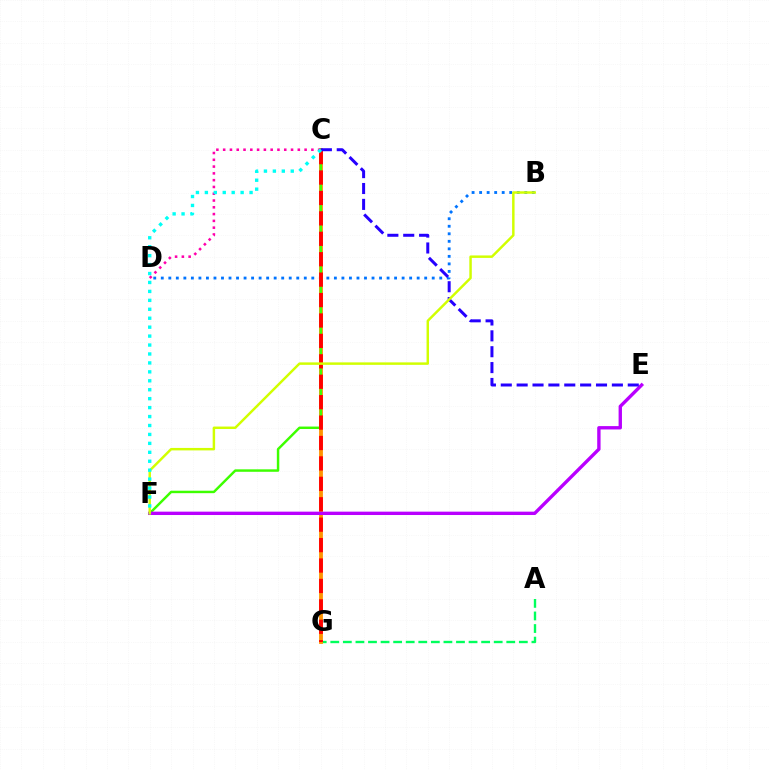{('B', 'D'): [{'color': '#0074ff', 'line_style': 'dotted', 'thickness': 2.04}], ('A', 'G'): [{'color': '#00ff5c', 'line_style': 'dashed', 'thickness': 1.71}], ('C', 'G'): [{'color': '#ff9400', 'line_style': 'solid', 'thickness': 2.75}, {'color': '#ff0000', 'line_style': 'dashed', 'thickness': 2.77}], ('C', 'F'): [{'color': '#3dff00', 'line_style': 'solid', 'thickness': 1.77}, {'color': '#00fff6', 'line_style': 'dotted', 'thickness': 2.43}], ('E', 'F'): [{'color': '#b900ff', 'line_style': 'solid', 'thickness': 2.42}], ('C', 'D'): [{'color': '#ff00ac', 'line_style': 'dotted', 'thickness': 1.84}], ('C', 'E'): [{'color': '#2500ff', 'line_style': 'dashed', 'thickness': 2.16}], ('B', 'F'): [{'color': '#d1ff00', 'line_style': 'solid', 'thickness': 1.77}]}